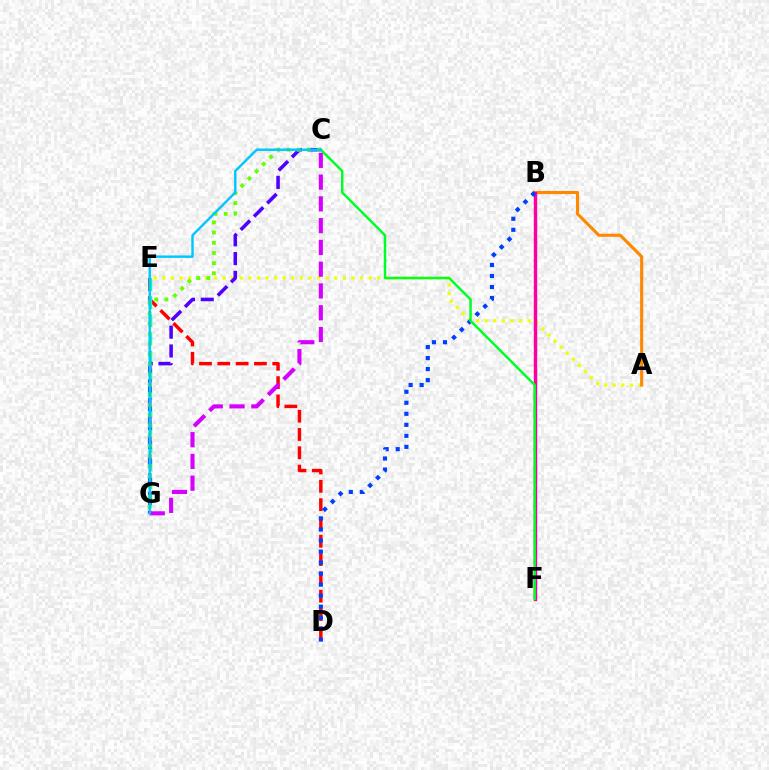{('A', 'E'): [{'color': '#eeff00', 'line_style': 'dotted', 'thickness': 2.34}], ('D', 'E'): [{'color': '#ff0000', 'line_style': 'dashed', 'thickness': 2.49}], ('E', 'G'): [{'color': '#00ffaf', 'line_style': 'dashed', 'thickness': 2.45}], ('C', 'G'): [{'color': '#4f00ff', 'line_style': 'dashed', 'thickness': 2.55}, {'color': '#66ff00', 'line_style': 'dotted', 'thickness': 2.77}, {'color': '#d600ff', 'line_style': 'dashed', 'thickness': 2.96}, {'color': '#00c7ff', 'line_style': 'solid', 'thickness': 1.75}], ('A', 'B'): [{'color': '#ff8800', 'line_style': 'solid', 'thickness': 2.24}], ('B', 'F'): [{'color': '#ff00a0', 'line_style': 'solid', 'thickness': 2.46}], ('B', 'D'): [{'color': '#003fff', 'line_style': 'dotted', 'thickness': 2.99}], ('C', 'F'): [{'color': '#00ff27', 'line_style': 'solid', 'thickness': 1.77}]}